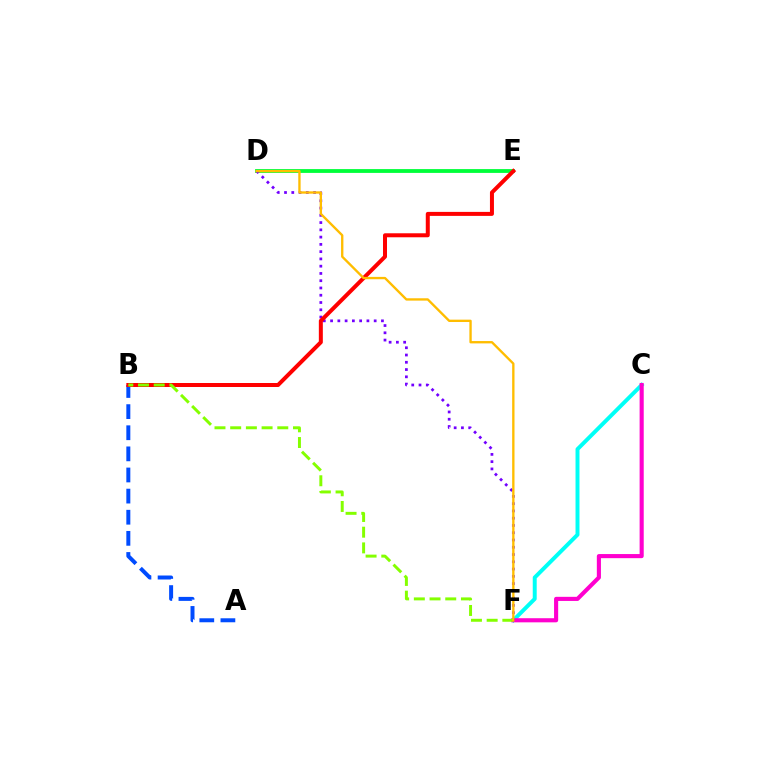{('C', 'F'): [{'color': '#00fff6', 'line_style': 'solid', 'thickness': 2.84}, {'color': '#ff00cf', 'line_style': 'solid', 'thickness': 2.96}], ('A', 'B'): [{'color': '#004bff', 'line_style': 'dashed', 'thickness': 2.87}], ('D', 'E'): [{'color': '#00ff39', 'line_style': 'solid', 'thickness': 2.74}], ('D', 'F'): [{'color': '#7200ff', 'line_style': 'dotted', 'thickness': 1.97}, {'color': '#ffbd00', 'line_style': 'solid', 'thickness': 1.69}], ('B', 'E'): [{'color': '#ff0000', 'line_style': 'solid', 'thickness': 2.88}], ('B', 'F'): [{'color': '#84ff00', 'line_style': 'dashed', 'thickness': 2.13}]}